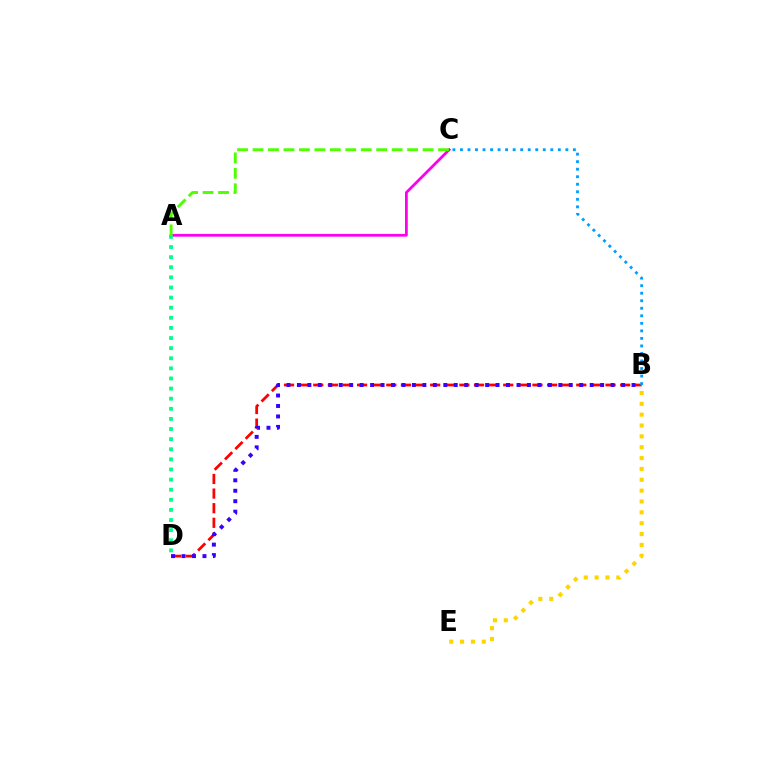{('B', 'E'): [{'color': '#ffd500', 'line_style': 'dotted', 'thickness': 2.95}], ('B', 'D'): [{'color': '#ff0000', 'line_style': 'dashed', 'thickness': 1.99}, {'color': '#3700ff', 'line_style': 'dotted', 'thickness': 2.84}], ('B', 'C'): [{'color': '#009eff', 'line_style': 'dotted', 'thickness': 2.05}], ('A', 'C'): [{'color': '#ff00ed', 'line_style': 'solid', 'thickness': 2.0}, {'color': '#4fff00', 'line_style': 'dashed', 'thickness': 2.1}], ('A', 'D'): [{'color': '#00ff86', 'line_style': 'dotted', 'thickness': 2.75}]}